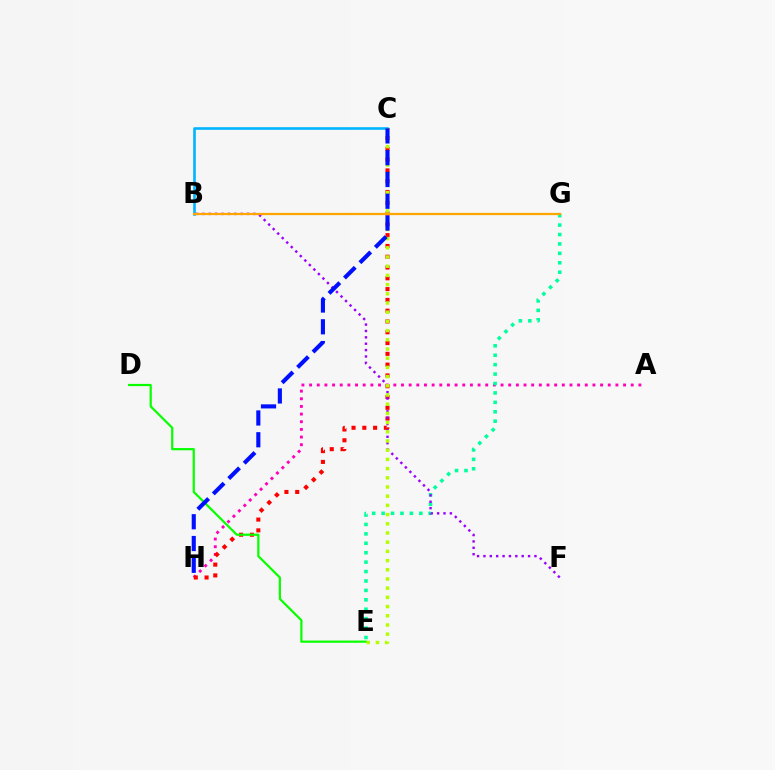{('A', 'H'): [{'color': '#ff00bd', 'line_style': 'dotted', 'thickness': 2.08}], ('C', 'H'): [{'color': '#ff0000', 'line_style': 'dotted', 'thickness': 2.93}, {'color': '#0010ff', 'line_style': 'dashed', 'thickness': 2.96}], ('B', 'C'): [{'color': '#00b5ff', 'line_style': 'solid', 'thickness': 1.9}], ('E', 'G'): [{'color': '#00ff9d', 'line_style': 'dotted', 'thickness': 2.56}], ('D', 'E'): [{'color': '#08ff00', 'line_style': 'solid', 'thickness': 1.6}], ('B', 'F'): [{'color': '#9b00ff', 'line_style': 'dotted', 'thickness': 1.73}], ('C', 'E'): [{'color': '#b3ff00', 'line_style': 'dotted', 'thickness': 2.5}], ('B', 'G'): [{'color': '#ffa500', 'line_style': 'solid', 'thickness': 1.62}]}